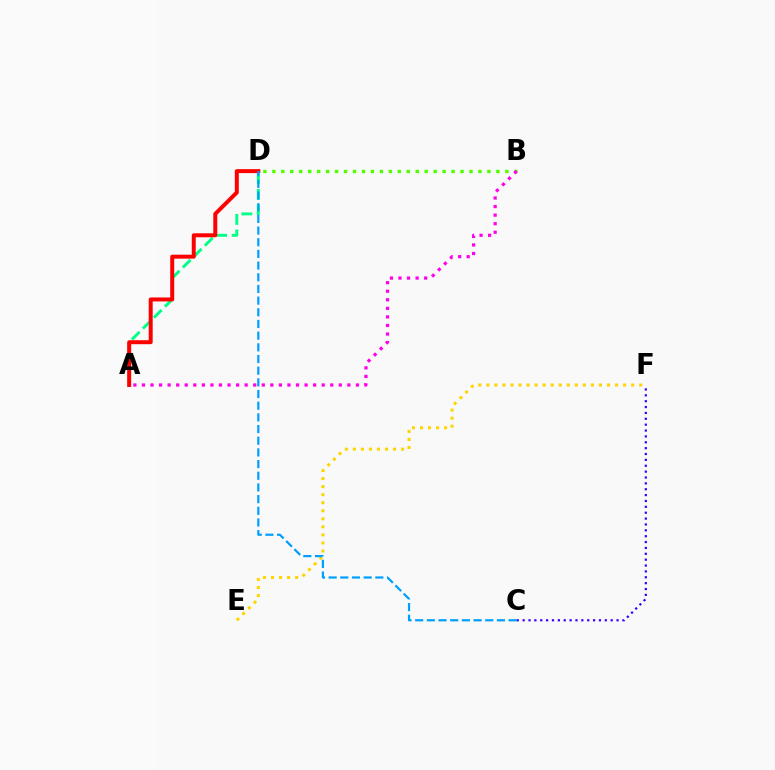{('A', 'D'): [{'color': '#00ff86', 'line_style': 'dashed', 'thickness': 2.11}, {'color': '#ff0000', 'line_style': 'solid', 'thickness': 2.86}], ('B', 'D'): [{'color': '#4fff00', 'line_style': 'dotted', 'thickness': 2.43}], ('E', 'F'): [{'color': '#ffd500', 'line_style': 'dotted', 'thickness': 2.19}], ('A', 'B'): [{'color': '#ff00ed', 'line_style': 'dotted', 'thickness': 2.33}], ('C', 'F'): [{'color': '#3700ff', 'line_style': 'dotted', 'thickness': 1.59}], ('C', 'D'): [{'color': '#009eff', 'line_style': 'dashed', 'thickness': 1.59}]}